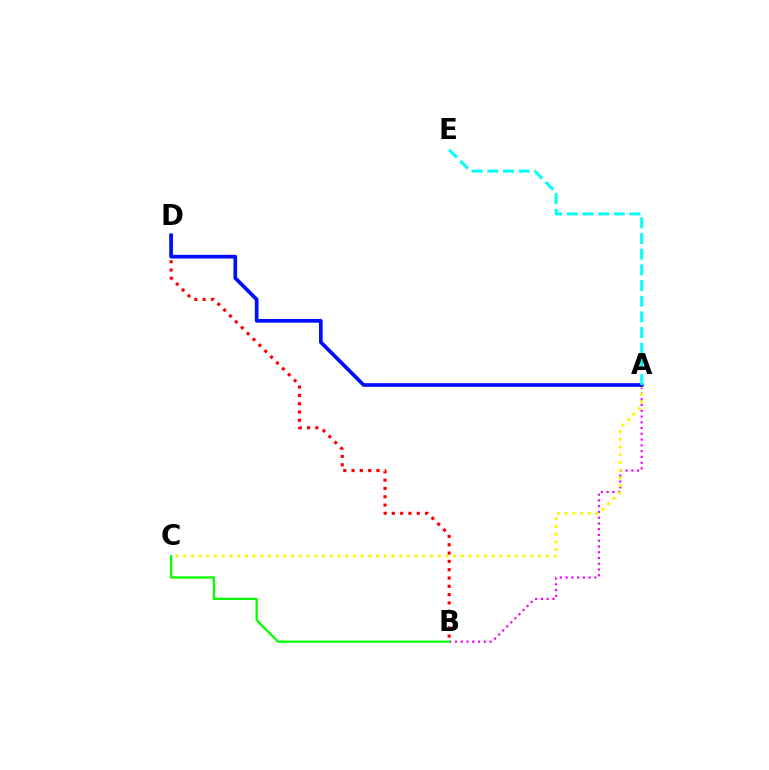{('B', 'D'): [{'color': '#ff0000', 'line_style': 'dotted', 'thickness': 2.26}], ('A', 'B'): [{'color': '#ee00ff', 'line_style': 'dotted', 'thickness': 1.56}], ('A', 'C'): [{'color': '#fcf500', 'line_style': 'dotted', 'thickness': 2.1}], ('A', 'D'): [{'color': '#0010ff', 'line_style': 'solid', 'thickness': 2.67}], ('A', 'E'): [{'color': '#00fff6', 'line_style': 'dashed', 'thickness': 2.13}], ('B', 'C'): [{'color': '#08ff00', 'line_style': 'solid', 'thickness': 1.65}]}